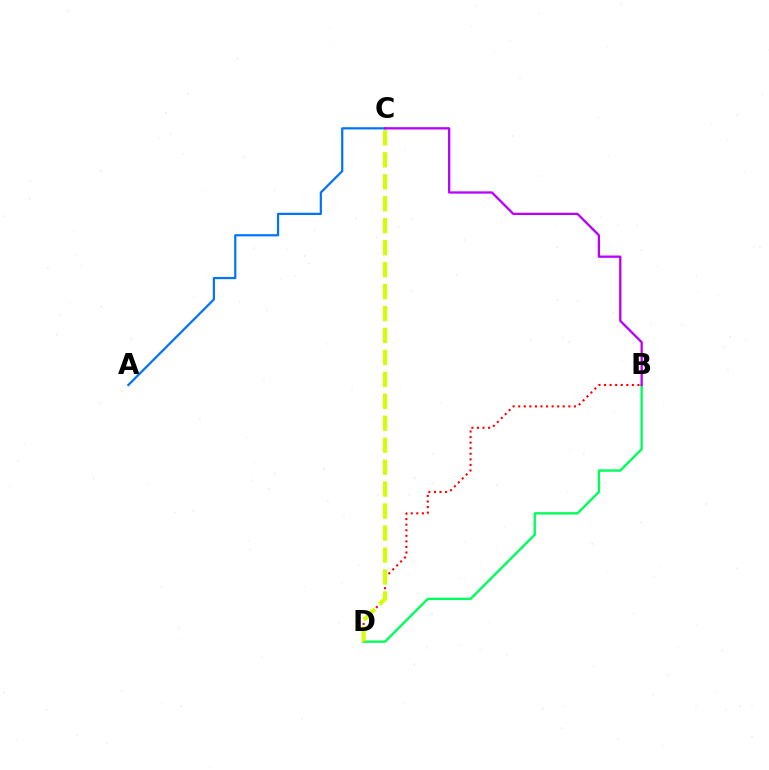{('A', 'C'): [{'color': '#0074ff', 'line_style': 'solid', 'thickness': 1.6}], ('B', 'D'): [{'color': '#00ff5c', 'line_style': 'solid', 'thickness': 1.71}, {'color': '#ff0000', 'line_style': 'dotted', 'thickness': 1.51}], ('B', 'C'): [{'color': '#b900ff', 'line_style': 'solid', 'thickness': 1.65}], ('C', 'D'): [{'color': '#d1ff00', 'line_style': 'dashed', 'thickness': 2.98}]}